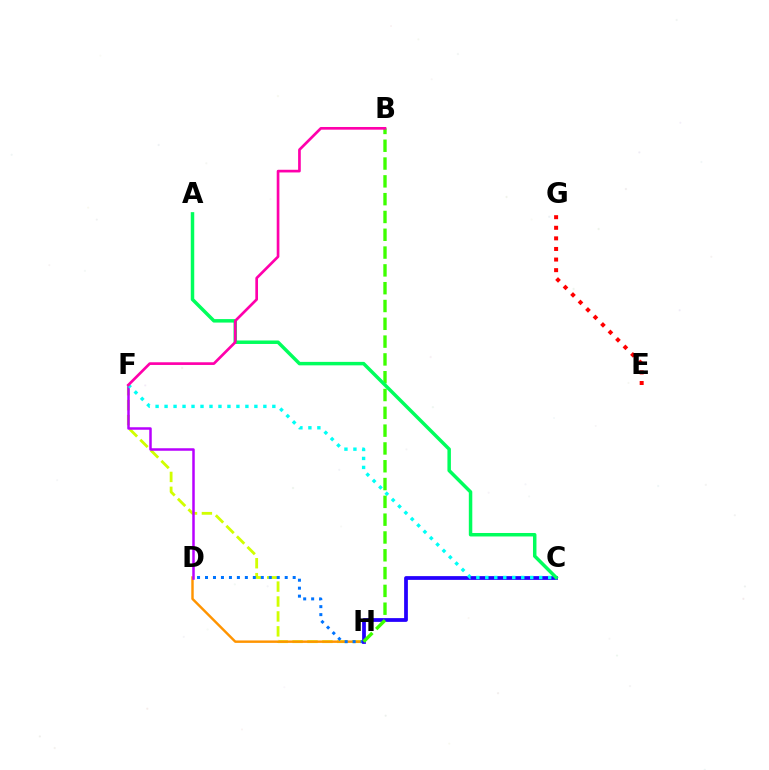{('F', 'H'): [{'color': '#d1ff00', 'line_style': 'dashed', 'thickness': 2.03}], ('D', 'H'): [{'color': '#ff9400', 'line_style': 'solid', 'thickness': 1.75}, {'color': '#0074ff', 'line_style': 'dotted', 'thickness': 2.17}], ('C', 'H'): [{'color': '#2500ff', 'line_style': 'solid', 'thickness': 2.71}], ('D', 'F'): [{'color': '#b900ff', 'line_style': 'solid', 'thickness': 1.8}], ('C', 'F'): [{'color': '#00fff6', 'line_style': 'dotted', 'thickness': 2.44}], ('B', 'H'): [{'color': '#3dff00', 'line_style': 'dashed', 'thickness': 2.42}], ('A', 'C'): [{'color': '#00ff5c', 'line_style': 'solid', 'thickness': 2.5}], ('E', 'G'): [{'color': '#ff0000', 'line_style': 'dotted', 'thickness': 2.88}], ('B', 'F'): [{'color': '#ff00ac', 'line_style': 'solid', 'thickness': 1.93}]}